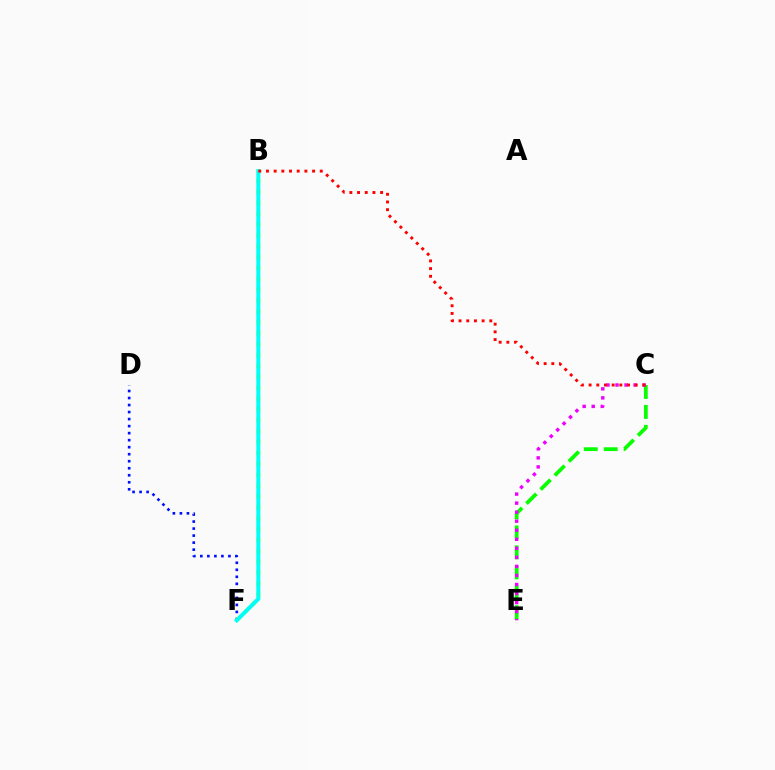{('C', 'E'): [{'color': '#08ff00', 'line_style': 'dashed', 'thickness': 2.71}, {'color': '#ee00ff', 'line_style': 'dotted', 'thickness': 2.46}], ('D', 'F'): [{'color': '#0010ff', 'line_style': 'dotted', 'thickness': 1.91}], ('B', 'F'): [{'color': '#fcf500', 'line_style': 'dotted', 'thickness': 2.96}, {'color': '#00fff6', 'line_style': 'solid', 'thickness': 2.9}], ('B', 'C'): [{'color': '#ff0000', 'line_style': 'dotted', 'thickness': 2.09}]}